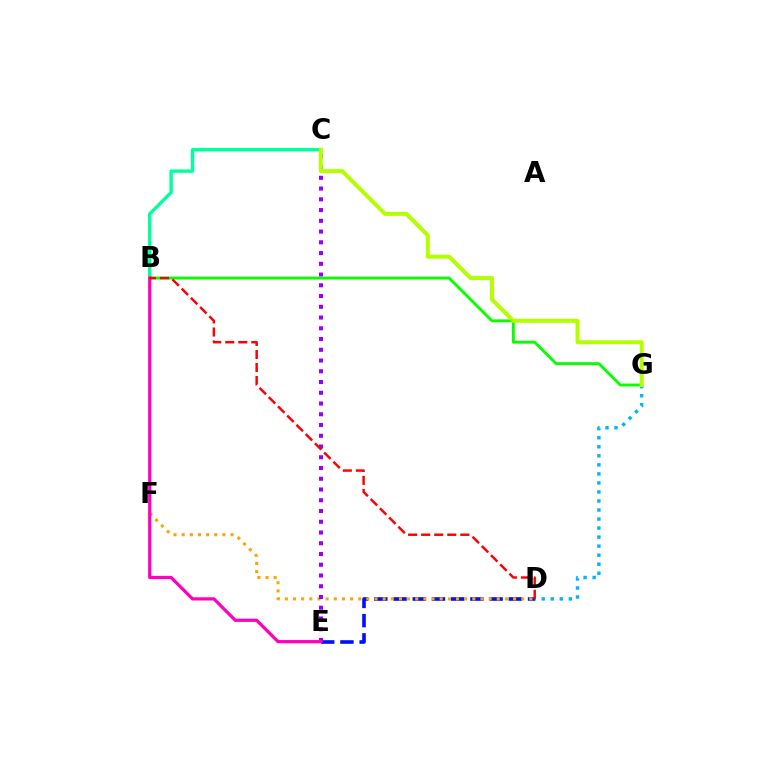{('D', 'E'): [{'color': '#0010ff', 'line_style': 'dashed', 'thickness': 2.61}], ('D', 'F'): [{'color': '#ffa500', 'line_style': 'dotted', 'thickness': 2.21}], ('D', 'G'): [{'color': '#00b5ff', 'line_style': 'dotted', 'thickness': 2.45}], ('B', 'C'): [{'color': '#00ff9d', 'line_style': 'solid', 'thickness': 2.42}], ('C', 'E'): [{'color': '#9b00ff', 'line_style': 'dotted', 'thickness': 2.92}], ('B', 'G'): [{'color': '#08ff00', 'line_style': 'solid', 'thickness': 2.09}], ('B', 'E'): [{'color': '#ff00bd', 'line_style': 'solid', 'thickness': 2.33}], ('C', 'G'): [{'color': '#b3ff00', 'line_style': 'solid', 'thickness': 2.87}], ('B', 'D'): [{'color': '#ff0000', 'line_style': 'dashed', 'thickness': 1.77}]}